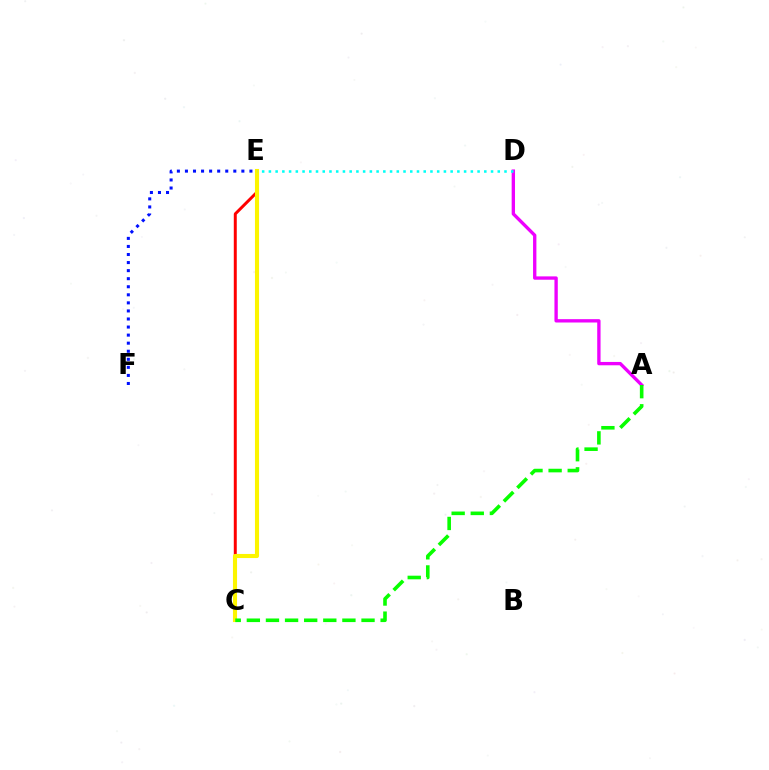{('C', 'E'): [{'color': '#ff0000', 'line_style': 'solid', 'thickness': 2.14}, {'color': '#fcf500', 'line_style': 'solid', 'thickness': 2.94}], ('A', 'D'): [{'color': '#ee00ff', 'line_style': 'solid', 'thickness': 2.41}], ('D', 'E'): [{'color': '#00fff6', 'line_style': 'dotted', 'thickness': 1.83}], ('E', 'F'): [{'color': '#0010ff', 'line_style': 'dotted', 'thickness': 2.19}], ('A', 'C'): [{'color': '#08ff00', 'line_style': 'dashed', 'thickness': 2.6}]}